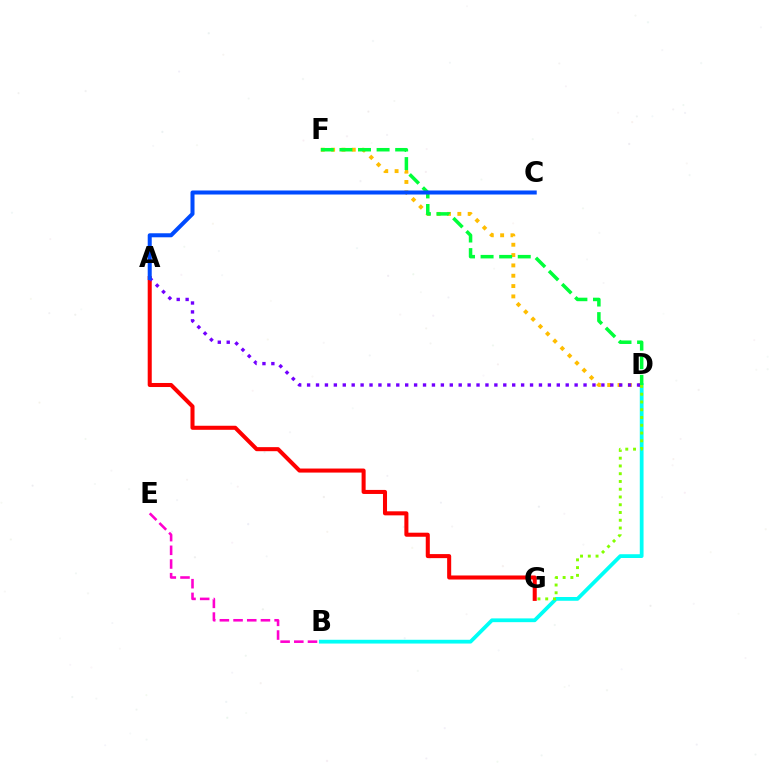{('B', 'D'): [{'color': '#00fff6', 'line_style': 'solid', 'thickness': 2.72}], ('D', 'F'): [{'color': '#ffbd00', 'line_style': 'dotted', 'thickness': 2.81}, {'color': '#00ff39', 'line_style': 'dashed', 'thickness': 2.53}], ('A', 'G'): [{'color': '#ff0000', 'line_style': 'solid', 'thickness': 2.91}], ('A', 'D'): [{'color': '#7200ff', 'line_style': 'dotted', 'thickness': 2.42}], ('A', 'C'): [{'color': '#004bff', 'line_style': 'solid', 'thickness': 2.89}], ('D', 'G'): [{'color': '#84ff00', 'line_style': 'dotted', 'thickness': 2.11}], ('B', 'E'): [{'color': '#ff00cf', 'line_style': 'dashed', 'thickness': 1.86}]}